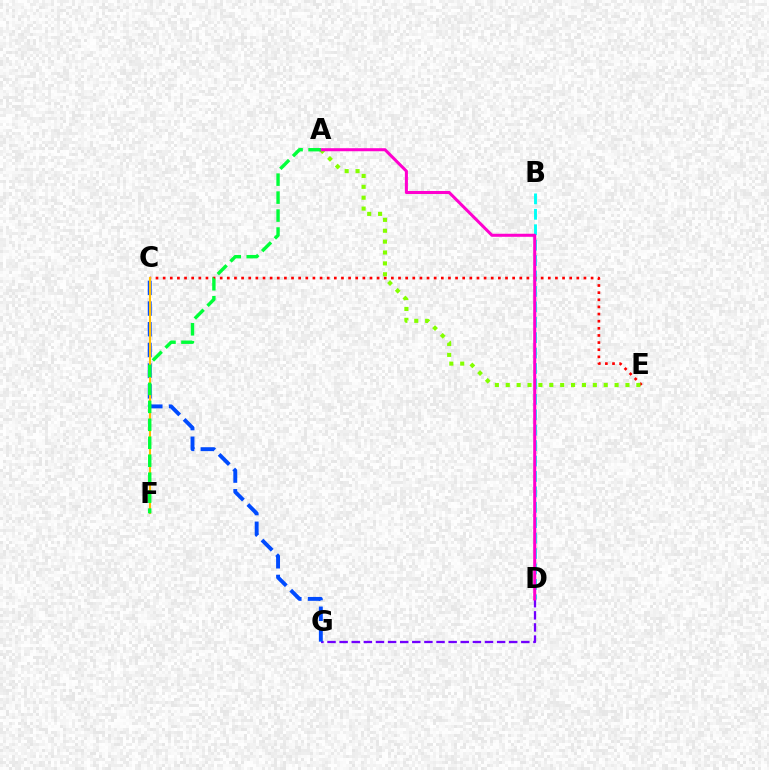{('B', 'D'): [{'color': '#00fff6', 'line_style': 'dashed', 'thickness': 2.09}], ('C', 'E'): [{'color': '#ff0000', 'line_style': 'dotted', 'thickness': 1.94}], ('A', 'E'): [{'color': '#84ff00', 'line_style': 'dotted', 'thickness': 2.96}], ('D', 'G'): [{'color': '#7200ff', 'line_style': 'dashed', 'thickness': 1.65}], ('C', 'G'): [{'color': '#004bff', 'line_style': 'dashed', 'thickness': 2.81}], ('C', 'F'): [{'color': '#ffbd00', 'line_style': 'solid', 'thickness': 1.51}], ('A', 'D'): [{'color': '#ff00cf', 'line_style': 'solid', 'thickness': 2.19}], ('A', 'F'): [{'color': '#00ff39', 'line_style': 'dashed', 'thickness': 2.44}]}